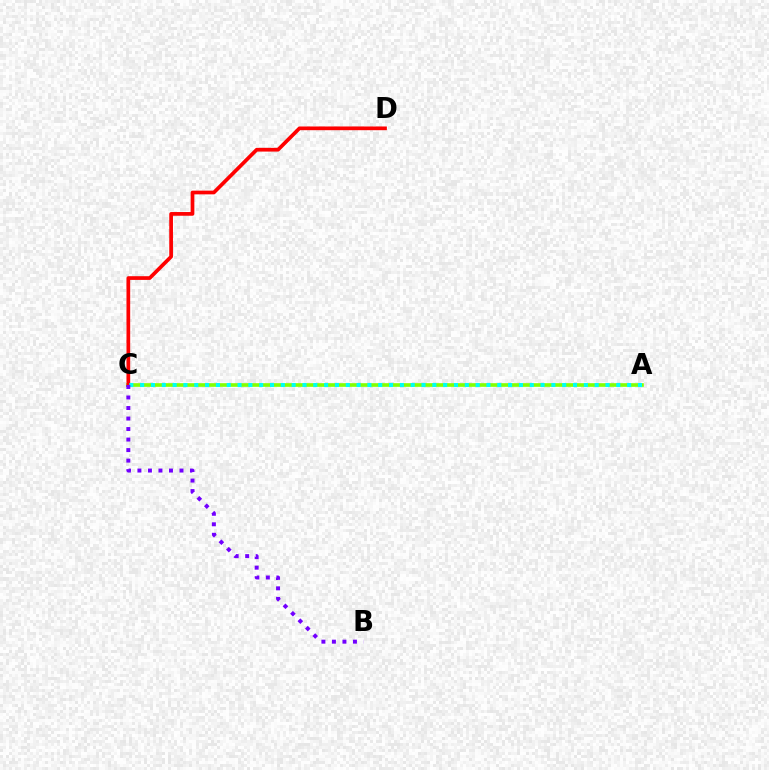{('A', 'C'): [{'color': '#84ff00', 'line_style': 'solid', 'thickness': 2.62}, {'color': '#00fff6', 'line_style': 'dotted', 'thickness': 2.94}], ('C', 'D'): [{'color': '#ff0000', 'line_style': 'solid', 'thickness': 2.67}], ('B', 'C'): [{'color': '#7200ff', 'line_style': 'dotted', 'thickness': 2.86}]}